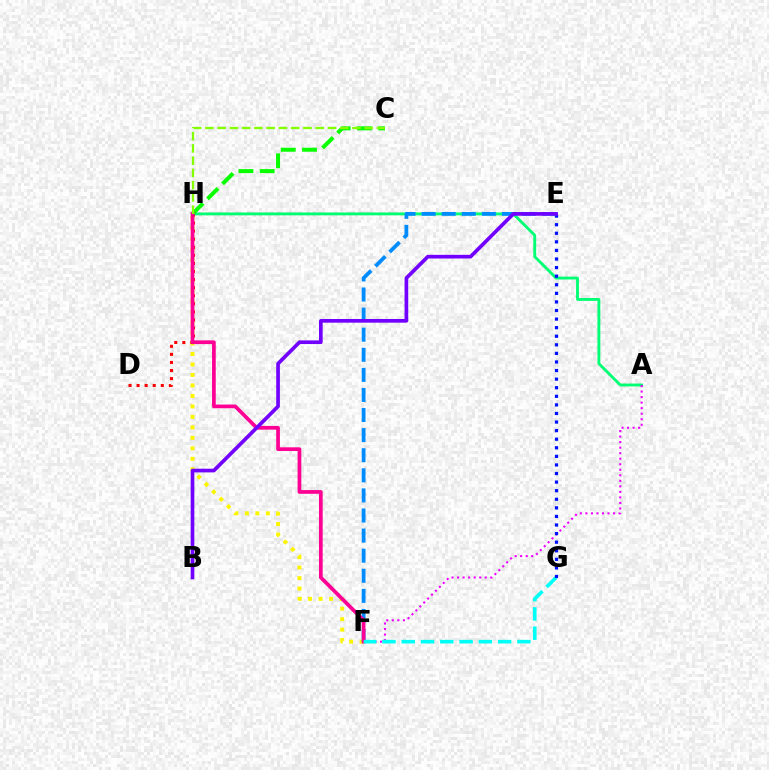{('E', 'H'): [{'color': '#ff7c00', 'line_style': 'dotted', 'thickness': 1.6}], ('F', 'H'): [{'color': '#fcf500', 'line_style': 'dotted', 'thickness': 2.85}, {'color': '#ff0094', 'line_style': 'solid', 'thickness': 2.68}], ('A', 'H'): [{'color': '#00ff74', 'line_style': 'solid', 'thickness': 2.06}], ('D', 'H'): [{'color': '#ff0000', 'line_style': 'dotted', 'thickness': 2.19}], ('A', 'F'): [{'color': '#ee00ff', 'line_style': 'dotted', 'thickness': 1.5}], ('C', 'H'): [{'color': '#08ff00', 'line_style': 'dashed', 'thickness': 2.89}, {'color': '#84ff00', 'line_style': 'dashed', 'thickness': 1.67}], ('E', 'F'): [{'color': '#008cff', 'line_style': 'dashed', 'thickness': 2.73}], ('F', 'G'): [{'color': '#00fff6', 'line_style': 'dashed', 'thickness': 2.62}], ('E', 'G'): [{'color': '#0010ff', 'line_style': 'dotted', 'thickness': 2.33}], ('B', 'E'): [{'color': '#7200ff', 'line_style': 'solid', 'thickness': 2.65}]}